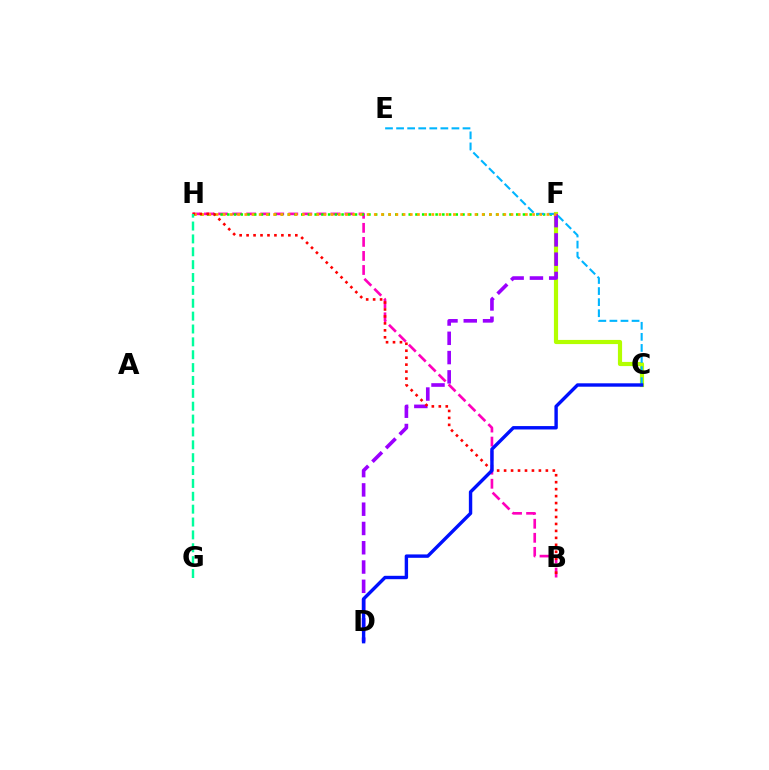{('B', 'H'): [{'color': '#ff00bd', 'line_style': 'dashed', 'thickness': 1.91}, {'color': '#ff0000', 'line_style': 'dotted', 'thickness': 1.89}], ('F', 'H'): [{'color': '#08ff00', 'line_style': 'dotted', 'thickness': 1.83}, {'color': '#ffa500', 'line_style': 'dotted', 'thickness': 1.95}], ('C', 'F'): [{'color': '#b3ff00', 'line_style': 'solid', 'thickness': 3.0}], ('C', 'E'): [{'color': '#00b5ff', 'line_style': 'dashed', 'thickness': 1.5}], ('D', 'F'): [{'color': '#9b00ff', 'line_style': 'dashed', 'thickness': 2.62}], ('C', 'D'): [{'color': '#0010ff', 'line_style': 'solid', 'thickness': 2.45}], ('G', 'H'): [{'color': '#00ff9d', 'line_style': 'dashed', 'thickness': 1.75}]}